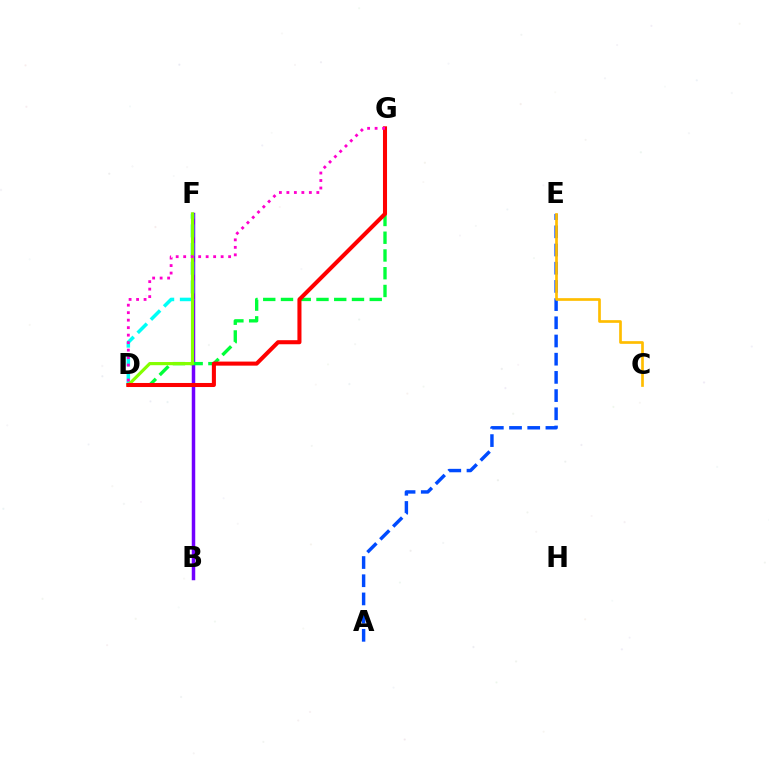{('B', 'F'): [{'color': '#7200ff', 'line_style': 'solid', 'thickness': 2.51}], ('D', 'F'): [{'color': '#00fff6', 'line_style': 'dashed', 'thickness': 2.54}, {'color': '#84ff00', 'line_style': 'solid', 'thickness': 2.29}], ('A', 'E'): [{'color': '#004bff', 'line_style': 'dashed', 'thickness': 2.47}], ('C', 'E'): [{'color': '#ffbd00', 'line_style': 'solid', 'thickness': 1.94}], ('D', 'G'): [{'color': '#00ff39', 'line_style': 'dashed', 'thickness': 2.41}, {'color': '#ff0000', 'line_style': 'solid', 'thickness': 2.92}, {'color': '#ff00cf', 'line_style': 'dotted', 'thickness': 2.03}]}